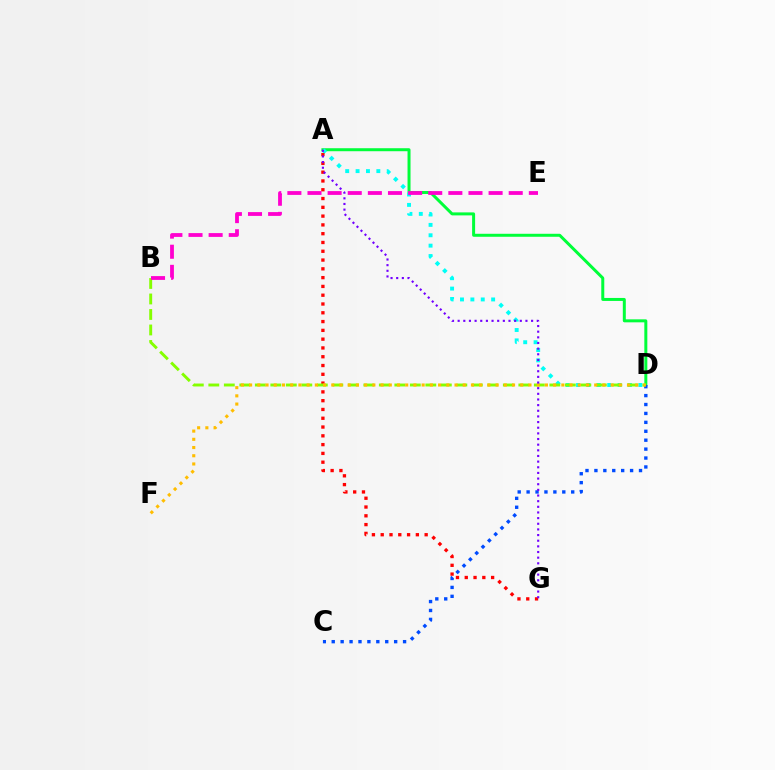{('A', 'D'): [{'color': '#00ff39', 'line_style': 'solid', 'thickness': 2.15}, {'color': '#00fff6', 'line_style': 'dotted', 'thickness': 2.82}], ('A', 'G'): [{'color': '#ff0000', 'line_style': 'dotted', 'thickness': 2.39}, {'color': '#7200ff', 'line_style': 'dotted', 'thickness': 1.53}], ('C', 'D'): [{'color': '#004bff', 'line_style': 'dotted', 'thickness': 2.42}], ('B', 'D'): [{'color': '#84ff00', 'line_style': 'dashed', 'thickness': 2.11}], ('D', 'F'): [{'color': '#ffbd00', 'line_style': 'dotted', 'thickness': 2.23}], ('B', 'E'): [{'color': '#ff00cf', 'line_style': 'dashed', 'thickness': 2.73}]}